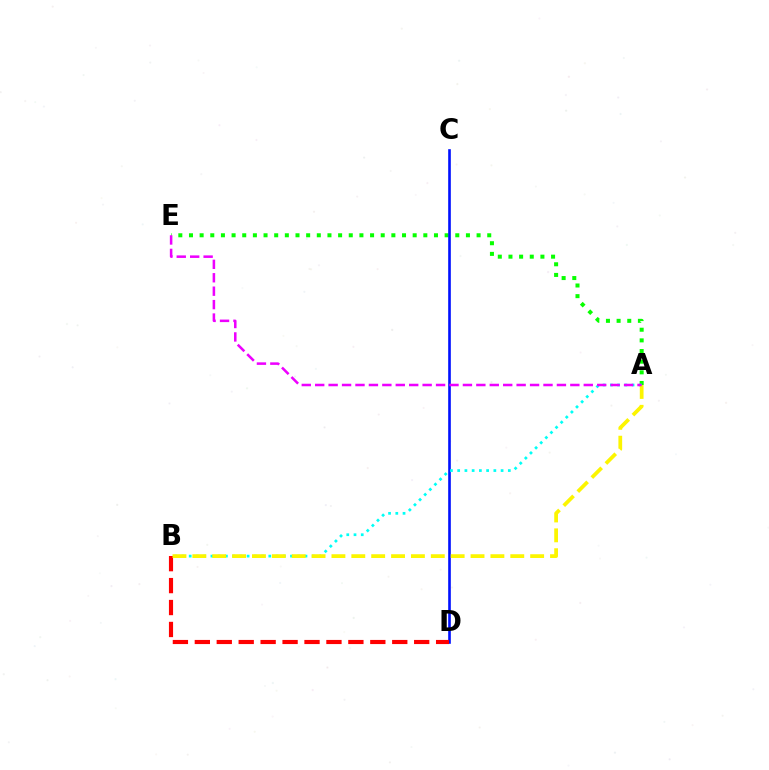{('A', 'E'): [{'color': '#08ff00', 'line_style': 'dotted', 'thickness': 2.89}, {'color': '#ee00ff', 'line_style': 'dashed', 'thickness': 1.82}], ('C', 'D'): [{'color': '#0010ff', 'line_style': 'solid', 'thickness': 1.9}], ('A', 'B'): [{'color': '#00fff6', 'line_style': 'dotted', 'thickness': 1.97}, {'color': '#fcf500', 'line_style': 'dashed', 'thickness': 2.7}], ('B', 'D'): [{'color': '#ff0000', 'line_style': 'dashed', 'thickness': 2.98}]}